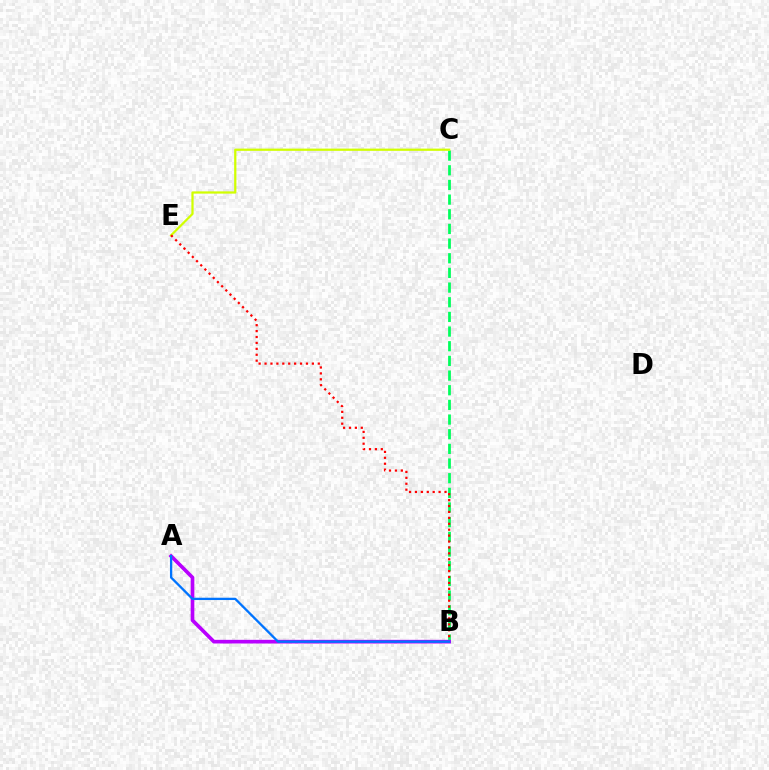{('B', 'C'): [{'color': '#00ff5c', 'line_style': 'dashed', 'thickness': 1.99}], ('C', 'E'): [{'color': '#d1ff00', 'line_style': 'solid', 'thickness': 1.62}], ('B', 'E'): [{'color': '#ff0000', 'line_style': 'dotted', 'thickness': 1.61}], ('A', 'B'): [{'color': '#b900ff', 'line_style': 'solid', 'thickness': 2.64}, {'color': '#0074ff', 'line_style': 'solid', 'thickness': 1.66}]}